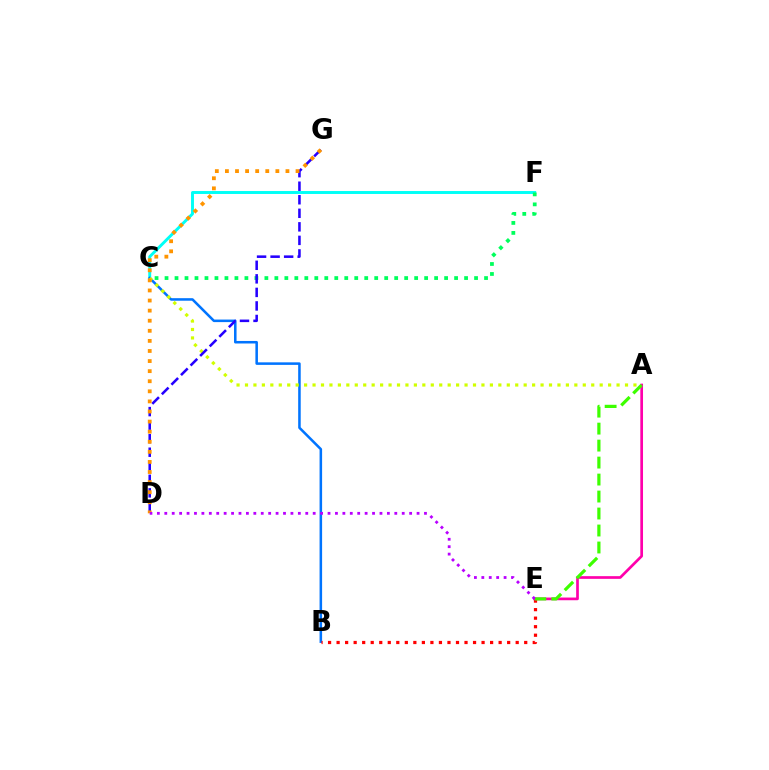{('C', 'F'): [{'color': '#00fff6', 'line_style': 'solid', 'thickness': 2.11}, {'color': '#00ff5c', 'line_style': 'dotted', 'thickness': 2.71}], ('B', 'C'): [{'color': '#0074ff', 'line_style': 'solid', 'thickness': 1.83}], ('B', 'E'): [{'color': '#ff0000', 'line_style': 'dotted', 'thickness': 2.32}], ('A', 'E'): [{'color': '#ff00ac', 'line_style': 'solid', 'thickness': 1.94}, {'color': '#3dff00', 'line_style': 'dashed', 'thickness': 2.31}], ('A', 'C'): [{'color': '#d1ff00', 'line_style': 'dotted', 'thickness': 2.29}], ('D', 'G'): [{'color': '#2500ff', 'line_style': 'dashed', 'thickness': 1.84}, {'color': '#ff9400', 'line_style': 'dotted', 'thickness': 2.74}], ('D', 'E'): [{'color': '#b900ff', 'line_style': 'dotted', 'thickness': 2.02}]}